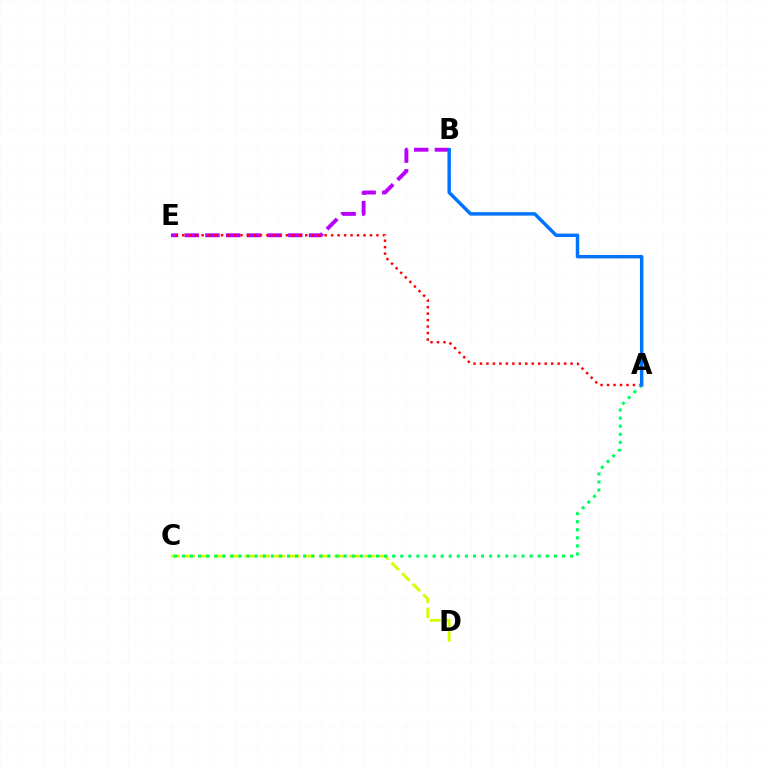{('B', 'E'): [{'color': '#b900ff', 'line_style': 'dashed', 'thickness': 2.81}], ('A', 'E'): [{'color': '#ff0000', 'line_style': 'dotted', 'thickness': 1.76}], ('C', 'D'): [{'color': '#d1ff00', 'line_style': 'dashed', 'thickness': 2.04}], ('A', 'C'): [{'color': '#00ff5c', 'line_style': 'dotted', 'thickness': 2.2}], ('A', 'B'): [{'color': '#0074ff', 'line_style': 'solid', 'thickness': 2.48}]}